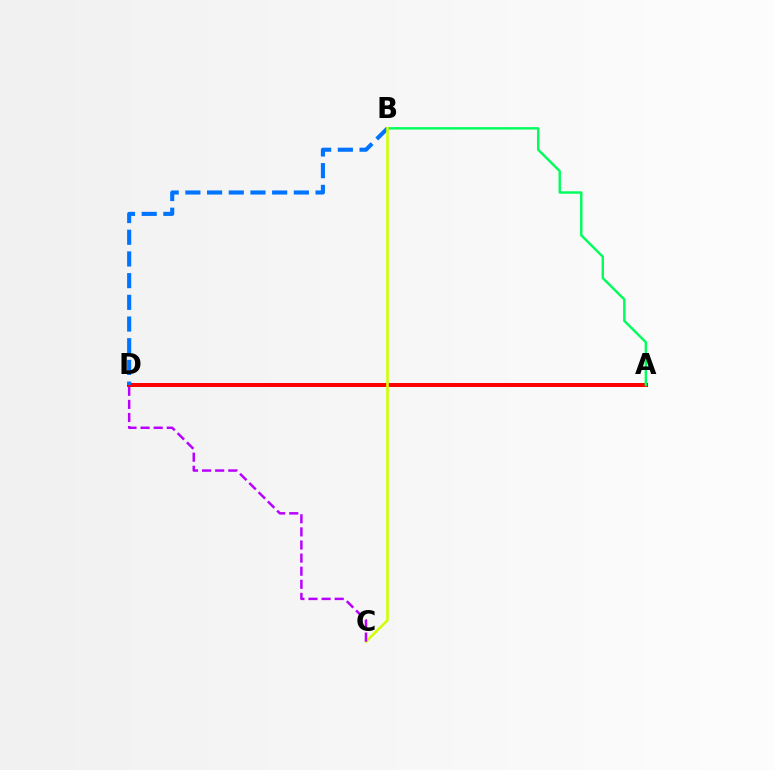{('A', 'D'): [{'color': '#ff0000', 'line_style': 'solid', 'thickness': 2.87}], ('A', 'B'): [{'color': '#00ff5c', 'line_style': 'solid', 'thickness': 1.74}], ('B', 'D'): [{'color': '#0074ff', 'line_style': 'dashed', 'thickness': 2.95}], ('B', 'C'): [{'color': '#d1ff00', 'line_style': 'solid', 'thickness': 1.86}], ('C', 'D'): [{'color': '#b900ff', 'line_style': 'dashed', 'thickness': 1.78}]}